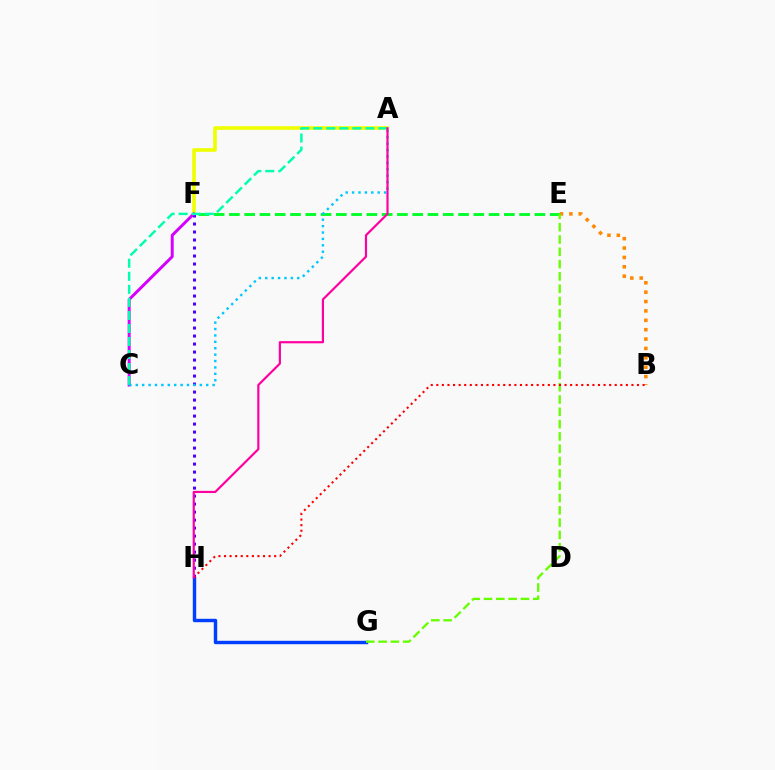{('E', 'F'): [{'color': '#00ff27', 'line_style': 'dashed', 'thickness': 2.08}], ('G', 'H'): [{'color': '#003fff', 'line_style': 'solid', 'thickness': 2.46}], ('B', 'E'): [{'color': '#ff8800', 'line_style': 'dotted', 'thickness': 2.55}], ('A', 'F'): [{'color': '#eeff00', 'line_style': 'solid', 'thickness': 2.61}], ('F', 'H'): [{'color': '#4f00ff', 'line_style': 'dotted', 'thickness': 2.17}], ('E', 'G'): [{'color': '#66ff00', 'line_style': 'dashed', 'thickness': 1.67}], ('C', 'F'): [{'color': '#d600ff', 'line_style': 'solid', 'thickness': 2.13}], ('A', 'C'): [{'color': '#00ffaf', 'line_style': 'dashed', 'thickness': 1.77}, {'color': '#00c7ff', 'line_style': 'dotted', 'thickness': 1.74}], ('B', 'H'): [{'color': '#ff0000', 'line_style': 'dotted', 'thickness': 1.51}], ('A', 'H'): [{'color': '#ff00a0', 'line_style': 'solid', 'thickness': 1.57}]}